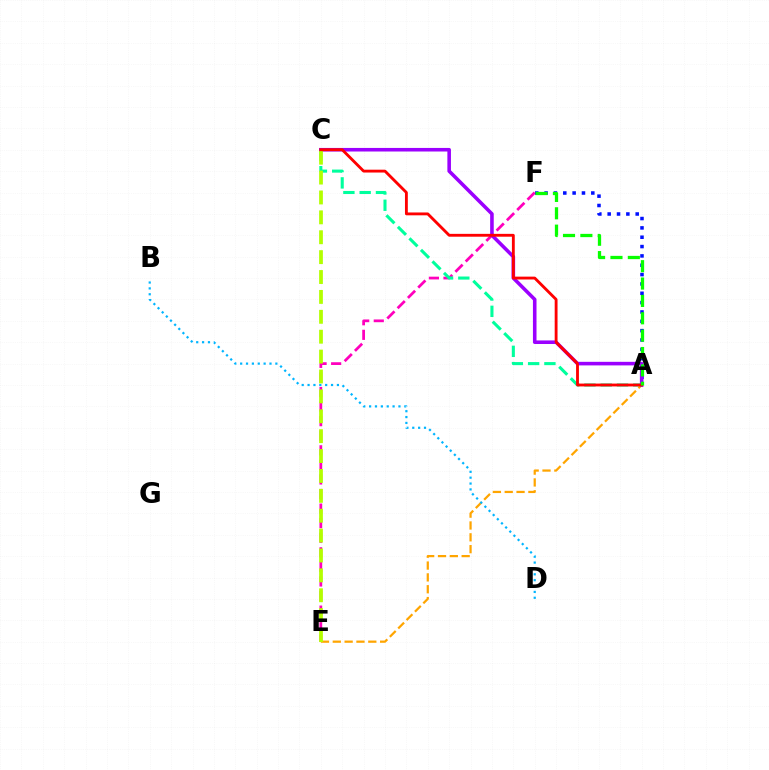{('E', 'F'): [{'color': '#ff00bd', 'line_style': 'dashed', 'thickness': 1.98}], ('A', 'C'): [{'color': '#00ff9d', 'line_style': 'dashed', 'thickness': 2.21}, {'color': '#9b00ff', 'line_style': 'solid', 'thickness': 2.57}, {'color': '#ff0000', 'line_style': 'solid', 'thickness': 2.05}], ('A', 'E'): [{'color': '#ffa500', 'line_style': 'dashed', 'thickness': 1.61}], ('A', 'F'): [{'color': '#0010ff', 'line_style': 'dotted', 'thickness': 2.54}, {'color': '#08ff00', 'line_style': 'dashed', 'thickness': 2.36}], ('C', 'E'): [{'color': '#b3ff00', 'line_style': 'dashed', 'thickness': 2.7}], ('B', 'D'): [{'color': '#00b5ff', 'line_style': 'dotted', 'thickness': 1.59}]}